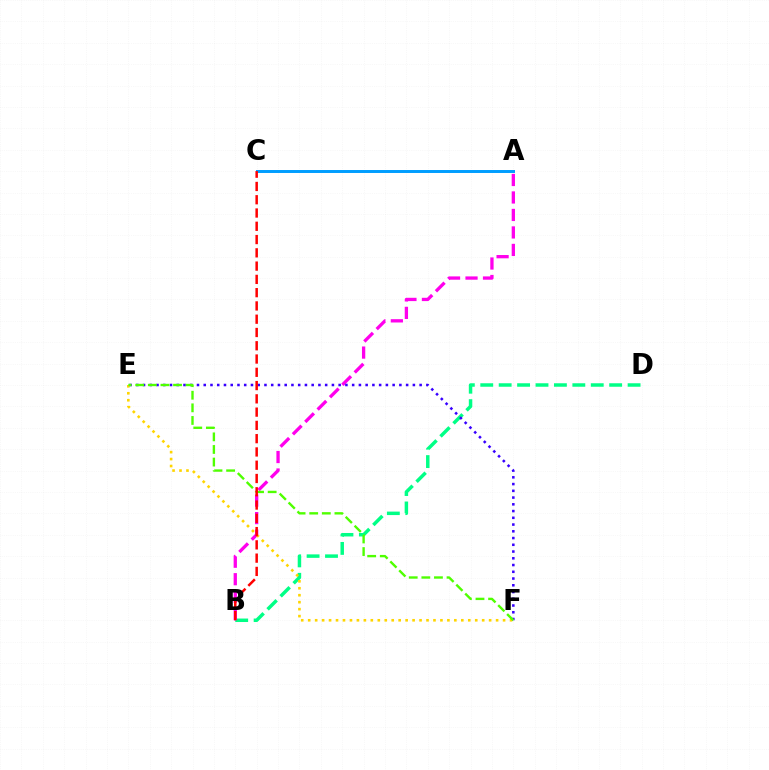{('B', 'D'): [{'color': '#00ff86', 'line_style': 'dashed', 'thickness': 2.5}], ('A', 'C'): [{'color': '#009eff', 'line_style': 'solid', 'thickness': 2.13}], ('A', 'B'): [{'color': '#ff00ed', 'line_style': 'dashed', 'thickness': 2.38}], ('E', 'F'): [{'color': '#ffd500', 'line_style': 'dotted', 'thickness': 1.89}, {'color': '#3700ff', 'line_style': 'dotted', 'thickness': 1.83}, {'color': '#4fff00', 'line_style': 'dashed', 'thickness': 1.71}], ('B', 'C'): [{'color': '#ff0000', 'line_style': 'dashed', 'thickness': 1.8}]}